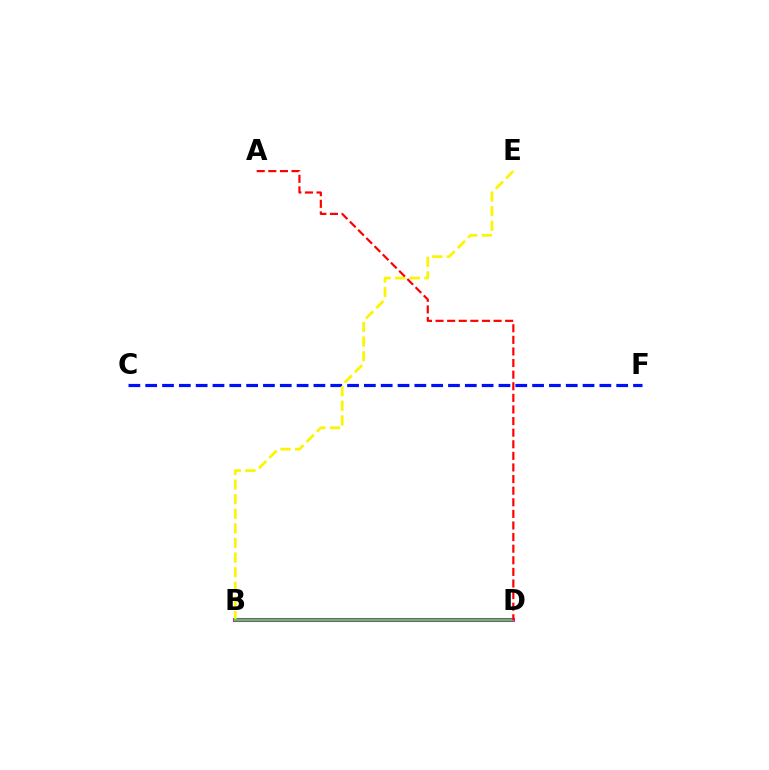{('B', 'D'): [{'color': '#00fff6', 'line_style': 'dotted', 'thickness': 1.86}, {'color': '#ee00ff', 'line_style': 'solid', 'thickness': 2.94}, {'color': '#08ff00', 'line_style': 'solid', 'thickness': 1.63}], ('C', 'F'): [{'color': '#0010ff', 'line_style': 'dashed', 'thickness': 2.29}], ('B', 'E'): [{'color': '#fcf500', 'line_style': 'dashed', 'thickness': 1.98}], ('A', 'D'): [{'color': '#ff0000', 'line_style': 'dashed', 'thickness': 1.58}]}